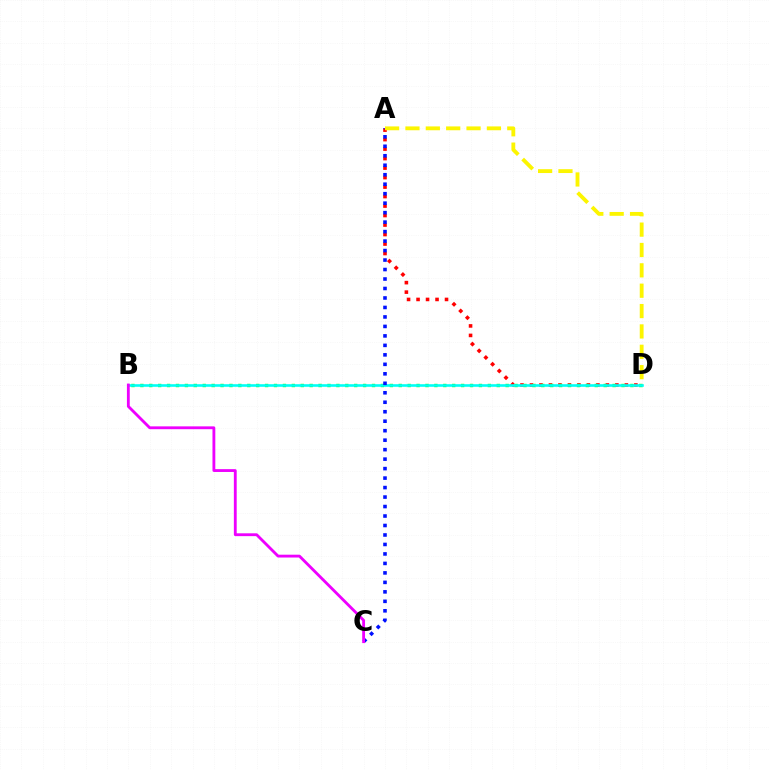{('A', 'D'): [{'color': '#ff0000', 'line_style': 'dotted', 'thickness': 2.58}, {'color': '#fcf500', 'line_style': 'dashed', 'thickness': 2.77}], ('B', 'D'): [{'color': '#08ff00', 'line_style': 'dotted', 'thickness': 2.42}, {'color': '#00fff6', 'line_style': 'solid', 'thickness': 1.87}], ('A', 'C'): [{'color': '#0010ff', 'line_style': 'dotted', 'thickness': 2.58}], ('B', 'C'): [{'color': '#ee00ff', 'line_style': 'solid', 'thickness': 2.04}]}